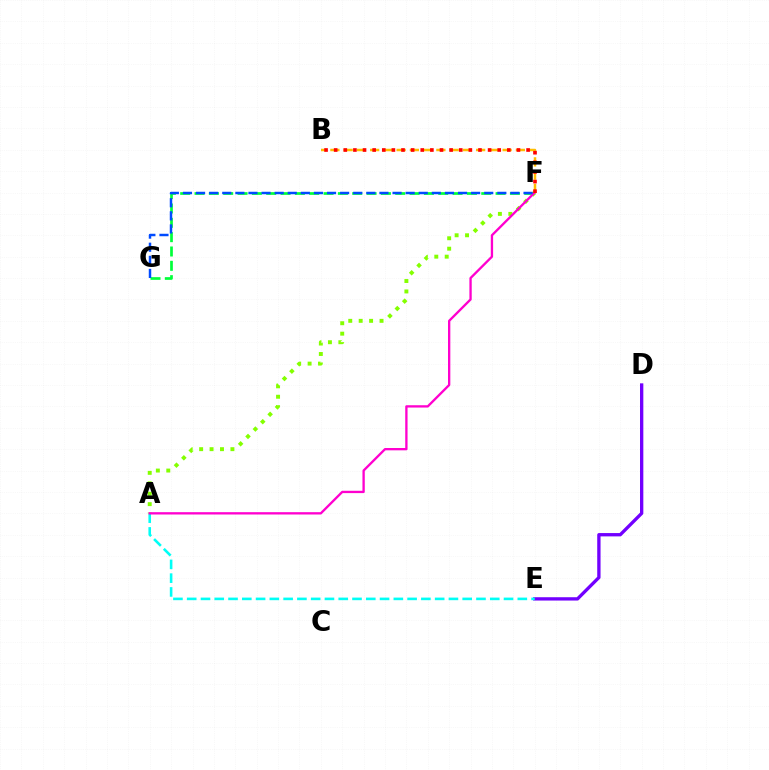{('D', 'E'): [{'color': '#7200ff', 'line_style': 'solid', 'thickness': 2.39}], ('B', 'F'): [{'color': '#ffbd00', 'line_style': 'dashed', 'thickness': 1.8}, {'color': '#ff0000', 'line_style': 'dotted', 'thickness': 2.61}], ('A', 'E'): [{'color': '#00fff6', 'line_style': 'dashed', 'thickness': 1.87}], ('F', 'G'): [{'color': '#00ff39', 'line_style': 'dashed', 'thickness': 1.95}, {'color': '#004bff', 'line_style': 'dashed', 'thickness': 1.78}], ('A', 'F'): [{'color': '#84ff00', 'line_style': 'dotted', 'thickness': 2.83}, {'color': '#ff00cf', 'line_style': 'solid', 'thickness': 1.67}]}